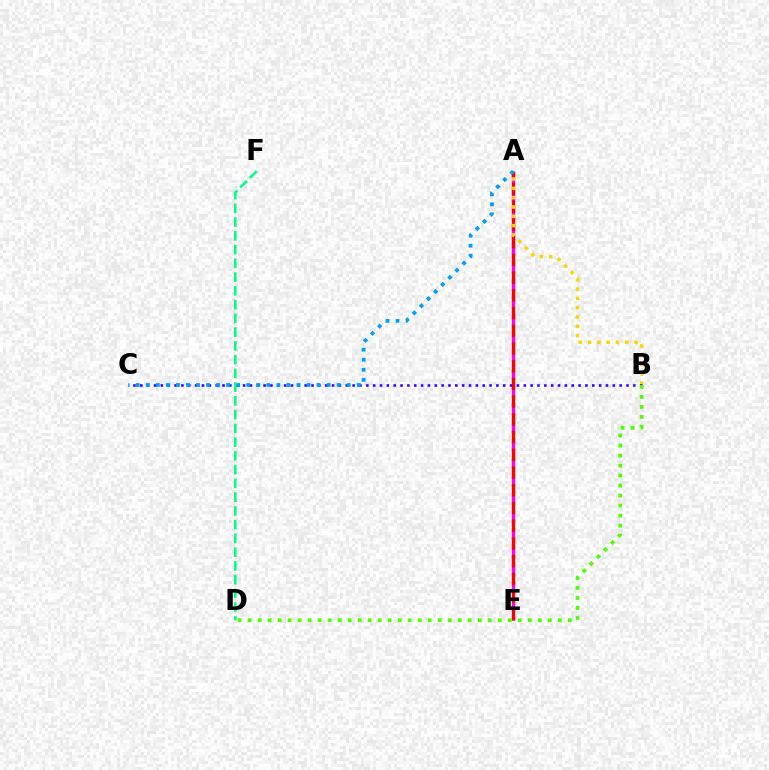{('A', 'E'): [{'color': '#ff00ed', 'line_style': 'dashed', 'thickness': 2.42}, {'color': '#ff0000', 'line_style': 'dashed', 'thickness': 2.41}], ('A', 'B'): [{'color': '#ffd500', 'line_style': 'dotted', 'thickness': 2.53}], ('B', 'C'): [{'color': '#3700ff', 'line_style': 'dotted', 'thickness': 1.86}], ('A', 'C'): [{'color': '#009eff', 'line_style': 'dotted', 'thickness': 2.73}], ('D', 'F'): [{'color': '#00ff86', 'line_style': 'dashed', 'thickness': 1.87}], ('B', 'D'): [{'color': '#4fff00', 'line_style': 'dotted', 'thickness': 2.72}]}